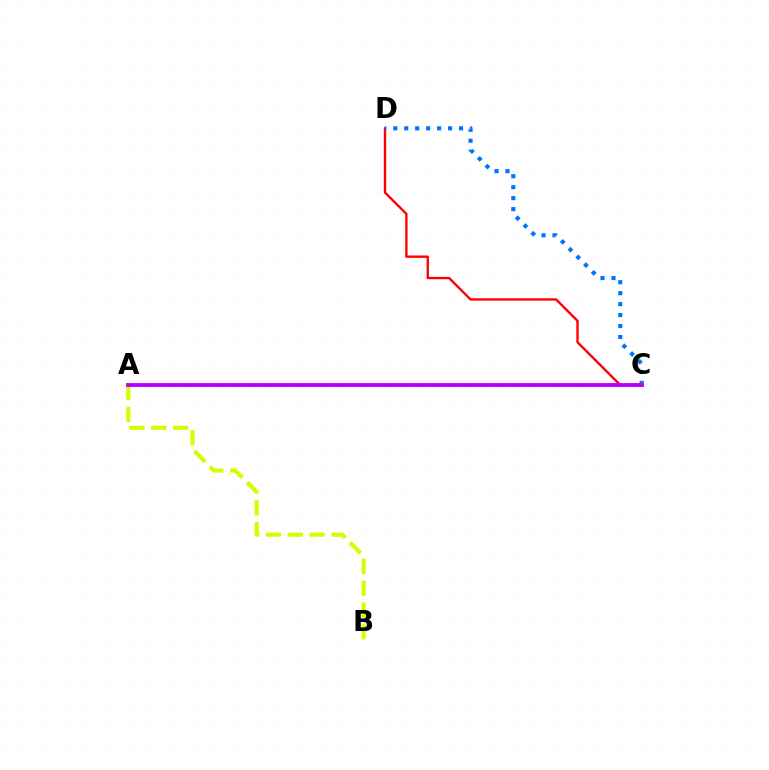{('C', 'D'): [{'color': '#ff0000', 'line_style': 'solid', 'thickness': 1.7}, {'color': '#0074ff', 'line_style': 'dotted', 'thickness': 2.98}], ('A', 'C'): [{'color': '#00ff5c', 'line_style': 'dashed', 'thickness': 2.1}, {'color': '#b900ff', 'line_style': 'solid', 'thickness': 2.77}], ('A', 'B'): [{'color': '#d1ff00', 'line_style': 'dashed', 'thickness': 2.97}]}